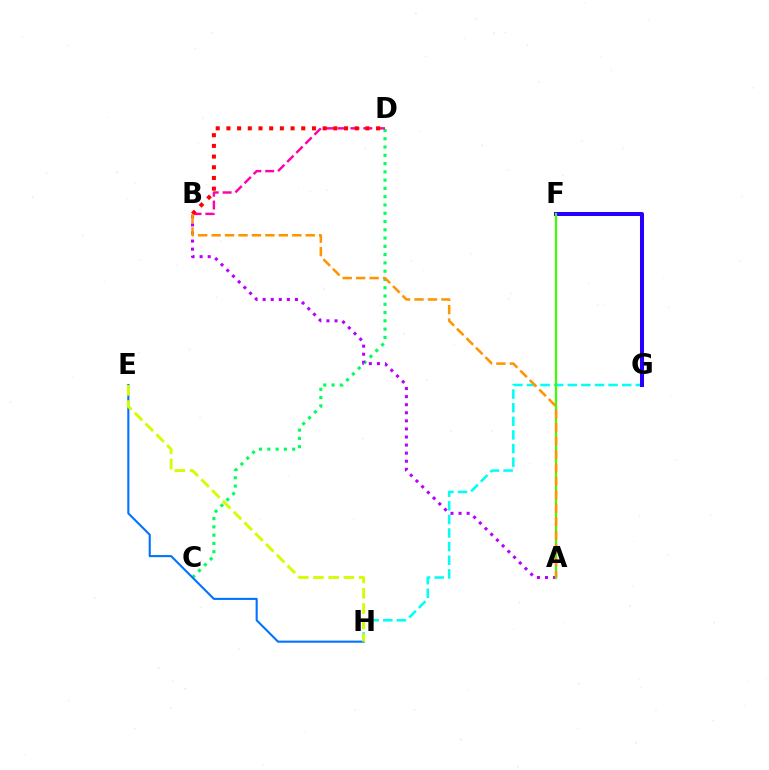{('C', 'D'): [{'color': '#00ff5c', 'line_style': 'dotted', 'thickness': 2.25}], ('G', 'H'): [{'color': '#00fff6', 'line_style': 'dashed', 'thickness': 1.85}], ('B', 'D'): [{'color': '#ff00ac', 'line_style': 'dashed', 'thickness': 1.75}, {'color': '#ff0000', 'line_style': 'dotted', 'thickness': 2.91}], ('E', 'H'): [{'color': '#0074ff', 'line_style': 'solid', 'thickness': 1.52}, {'color': '#d1ff00', 'line_style': 'dashed', 'thickness': 2.07}], ('A', 'B'): [{'color': '#b900ff', 'line_style': 'dotted', 'thickness': 2.19}, {'color': '#ff9400', 'line_style': 'dashed', 'thickness': 1.83}], ('F', 'G'): [{'color': '#2500ff', 'line_style': 'solid', 'thickness': 2.9}], ('A', 'F'): [{'color': '#3dff00', 'line_style': 'solid', 'thickness': 1.6}]}